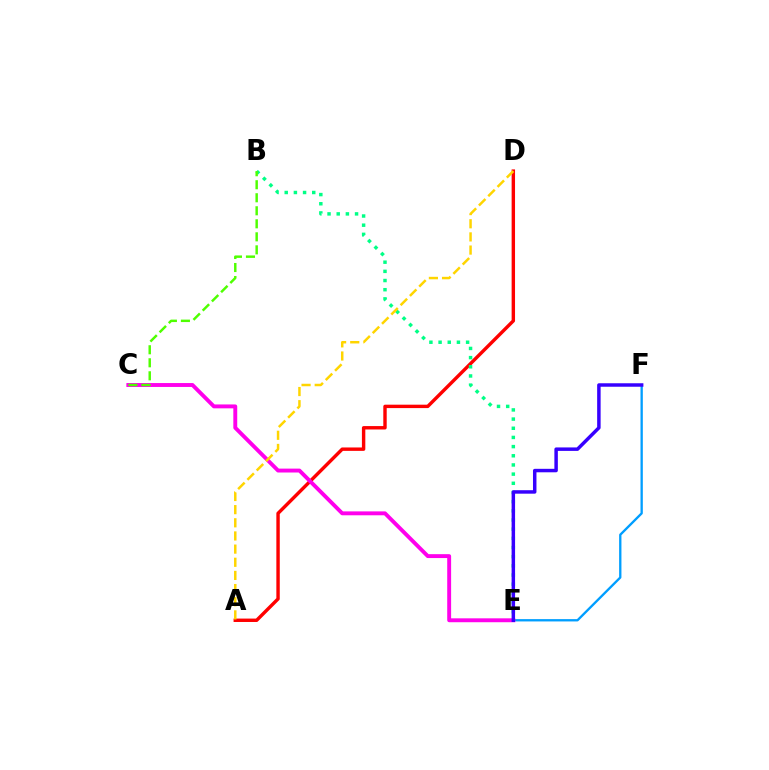{('A', 'D'): [{'color': '#ff0000', 'line_style': 'solid', 'thickness': 2.45}, {'color': '#ffd500', 'line_style': 'dashed', 'thickness': 1.79}], ('E', 'F'): [{'color': '#009eff', 'line_style': 'solid', 'thickness': 1.67}, {'color': '#3700ff', 'line_style': 'solid', 'thickness': 2.5}], ('B', 'E'): [{'color': '#00ff86', 'line_style': 'dotted', 'thickness': 2.49}], ('C', 'E'): [{'color': '#ff00ed', 'line_style': 'solid', 'thickness': 2.81}], ('B', 'C'): [{'color': '#4fff00', 'line_style': 'dashed', 'thickness': 1.77}]}